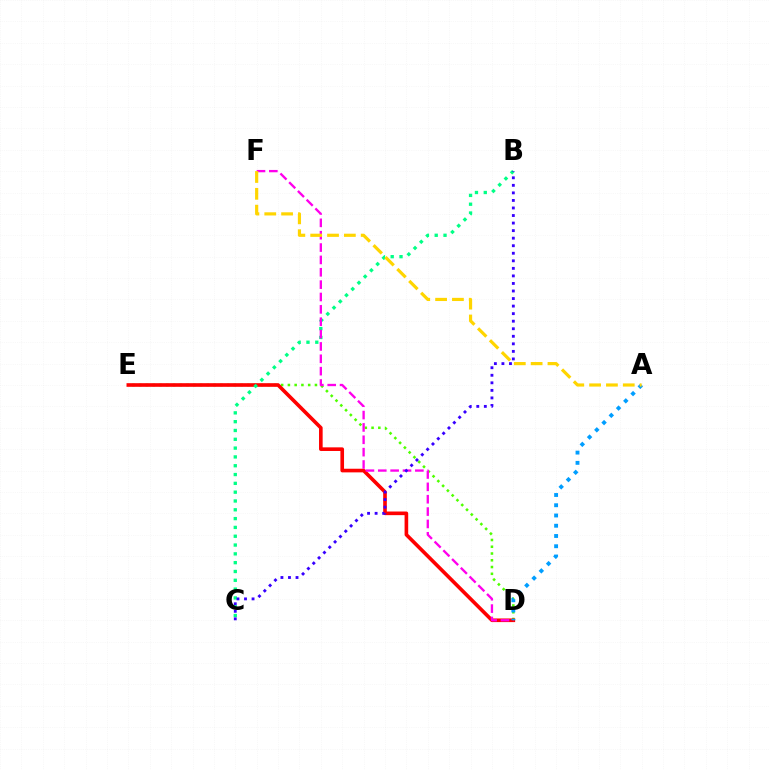{('D', 'E'): [{'color': '#4fff00', 'line_style': 'dotted', 'thickness': 1.84}, {'color': '#ff0000', 'line_style': 'solid', 'thickness': 2.62}], ('B', 'C'): [{'color': '#00ff86', 'line_style': 'dotted', 'thickness': 2.39}, {'color': '#3700ff', 'line_style': 'dotted', 'thickness': 2.05}], ('D', 'F'): [{'color': '#ff00ed', 'line_style': 'dashed', 'thickness': 1.68}], ('A', 'D'): [{'color': '#009eff', 'line_style': 'dotted', 'thickness': 2.78}], ('A', 'F'): [{'color': '#ffd500', 'line_style': 'dashed', 'thickness': 2.29}]}